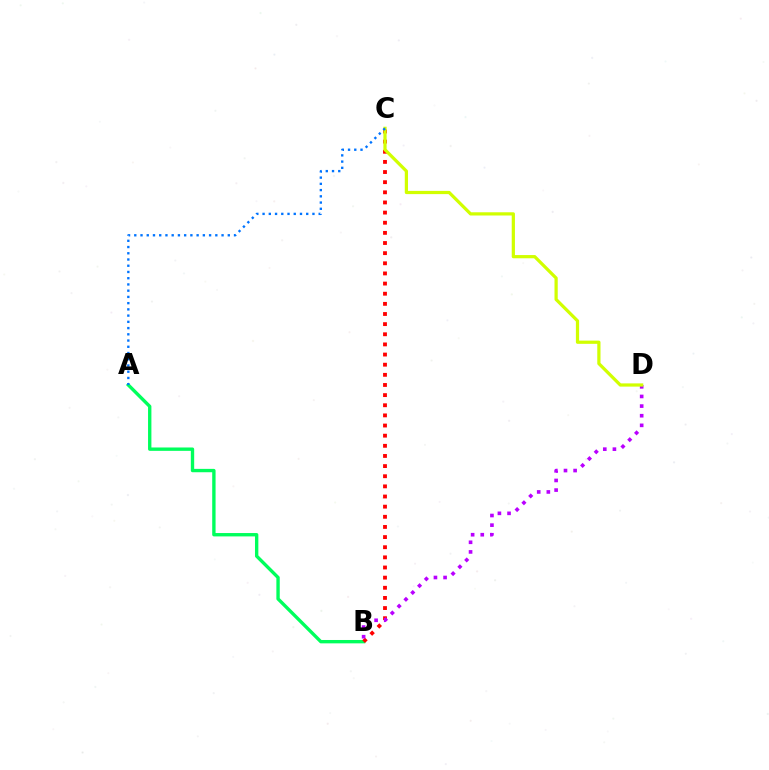{('A', 'B'): [{'color': '#00ff5c', 'line_style': 'solid', 'thickness': 2.42}], ('B', 'C'): [{'color': '#ff0000', 'line_style': 'dotted', 'thickness': 2.76}], ('B', 'D'): [{'color': '#b900ff', 'line_style': 'dotted', 'thickness': 2.62}], ('C', 'D'): [{'color': '#d1ff00', 'line_style': 'solid', 'thickness': 2.32}], ('A', 'C'): [{'color': '#0074ff', 'line_style': 'dotted', 'thickness': 1.69}]}